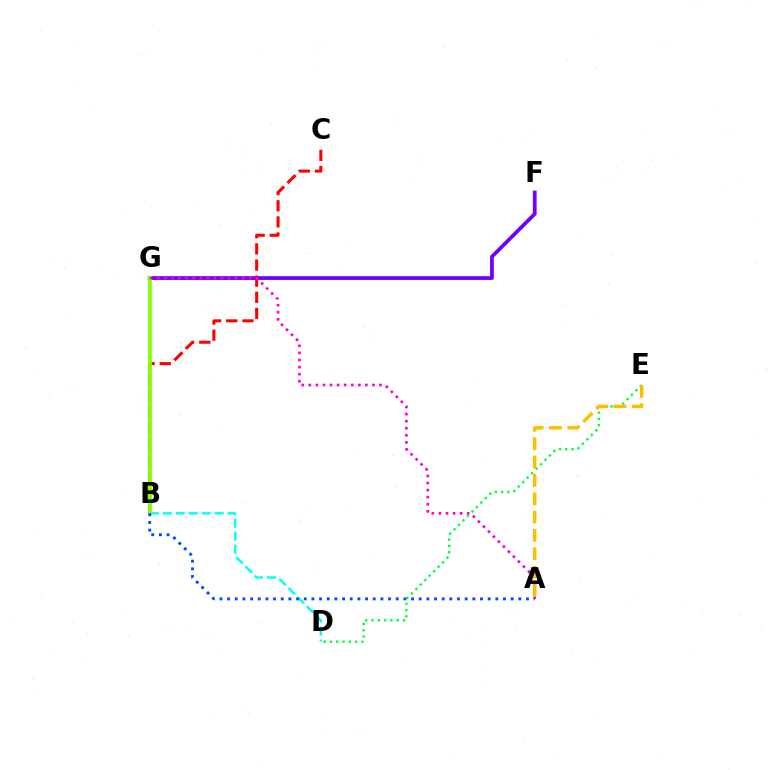{('F', 'G'): [{'color': '#7200ff', 'line_style': 'solid', 'thickness': 2.72}], ('B', 'C'): [{'color': '#ff0000', 'line_style': 'dashed', 'thickness': 2.19}], ('B', 'D'): [{'color': '#00fff6', 'line_style': 'dashed', 'thickness': 1.76}], ('B', 'G'): [{'color': '#84ff00', 'line_style': 'solid', 'thickness': 2.69}], ('A', 'G'): [{'color': '#ff00cf', 'line_style': 'dotted', 'thickness': 1.92}], ('D', 'E'): [{'color': '#00ff39', 'line_style': 'dotted', 'thickness': 1.71}], ('A', 'E'): [{'color': '#ffbd00', 'line_style': 'dashed', 'thickness': 2.49}], ('A', 'B'): [{'color': '#004bff', 'line_style': 'dotted', 'thickness': 2.08}]}